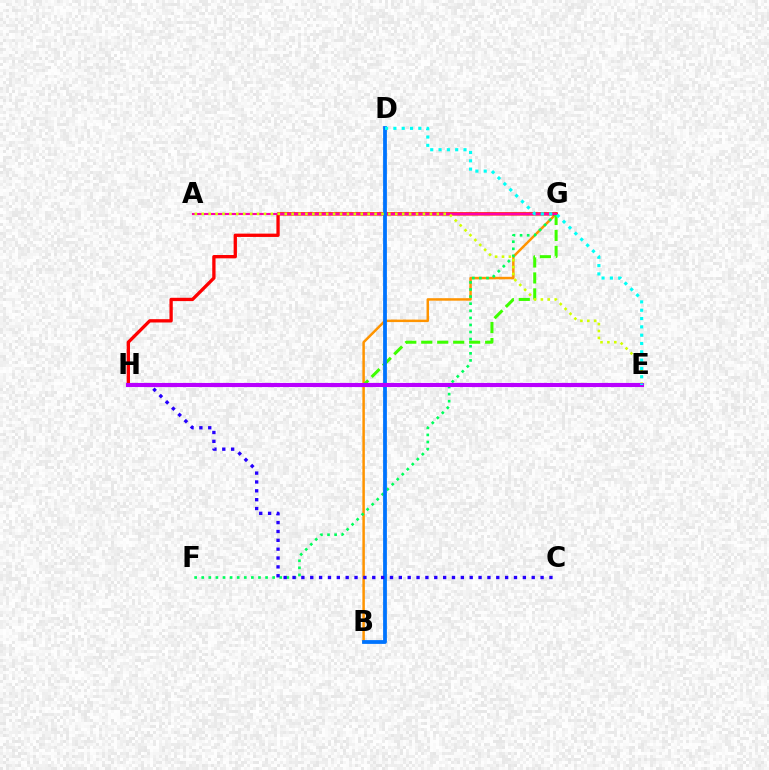{('B', 'G'): [{'color': '#ff9400', 'line_style': 'solid', 'thickness': 1.8}], ('G', 'H'): [{'color': '#ff0000', 'line_style': 'solid', 'thickness': 2.38}, {'color': '#3dff00', 'line_style': 'dashed', 'thickness': 2.17}], ('F', 'G'): [{'color': '#00ff5c', 'line_style': 'dotted', 'thickness': 1.93}], ('A', 'G'): [{'color': '#ff00ac', 'line_style': 'solid', 'thickness': 1.54}], ('B', 'D'): [{'color': '#0074ff', 'line_style': 'solid', 'thickness': 2.73}], ('A', 'E'): [{'color': '#d1ff00', 'line_style': 'dotted', 'thickness': 1.88}], ('C', 'H'): [{'color': '#2500ff', 'line_style': 'dotted', 'thickness': 2.41}], ('E', 'H'): [{'color': '#b900ff', 'line_style': 'solid', 'thickness': 2.95}], ('D', 'E'): [{'color': '#00fff6', 'line_style': 'dotted', 'thickness': 2.26}]}